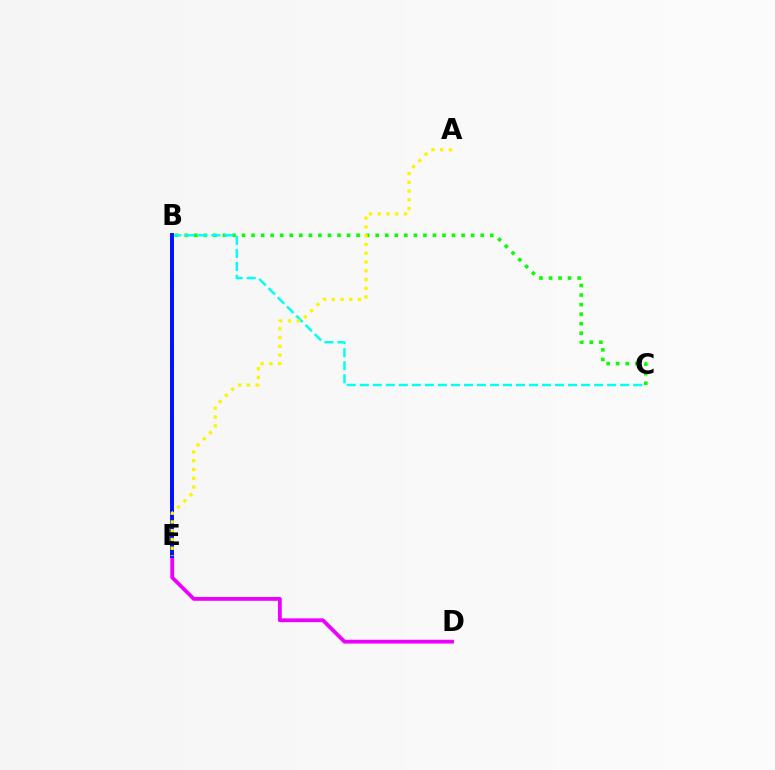{('B', 'C'): [{'color': '#08ff00', 'line_style': 'dotted', 'thickness': 2.59}, {'color': '#00fff6', 'line_style': 'dashed', 'thickness': 1.77}], ('B', 'E'): [{'color': '#ff0000', 'line_style': 'dotted', 'thickness': 1.96}, {'color': '#0010ff', 'line_style': 'solid', 'thickness': 2.83}], ('D', 'E'): [{'color': '#ee00ff', 'line_style': 'solid', 'thickness': 2.74}], ('A', 'E'): [{'color': '#fcf500', 'line_style': 'dotted', 'thickness': 2.38}]}